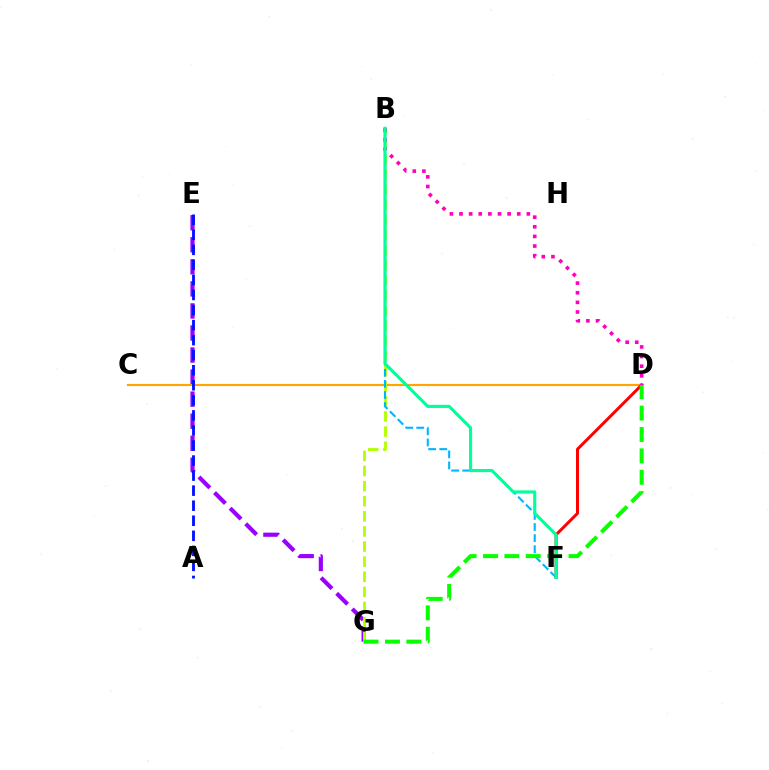{('E', 'G'): [{'color': '#9b00ff', 'line_style': 'dashed', 'thickness': 3.0}], ('C', 'D'): [{'color': '#ffa500', 'line_style': 'solid', 'thickness': 1.55}], ('B', 'G'): [{'color': '#b3ff00', 'line_style': 'dashed', 'thickness': 2.05}], ('D', 'F'): [{'color': '#ff0000', 'line_style': 'solid', 'thickness': 2.16}], ('B', 'F'): [{'color': '#00b5ff', 'line_style': 'dashed', 'thickness': 1.51}, {'color': '#00ff9d', 'line_style': 'solid', 'thickness': 2.25}], ('A', 'E'): [{'color': '#0010ff', 'line_style': 'dashed', 'thickness': 2.04}], ('B', 'D'): [{'color': '#ff00bd', 'line_style': 'dotted', 'thickness': 2.61}], ('D', 'G'): [{'color': '#08ff00', 'line_style': 'dashed', 'thickness': 2.9}]}